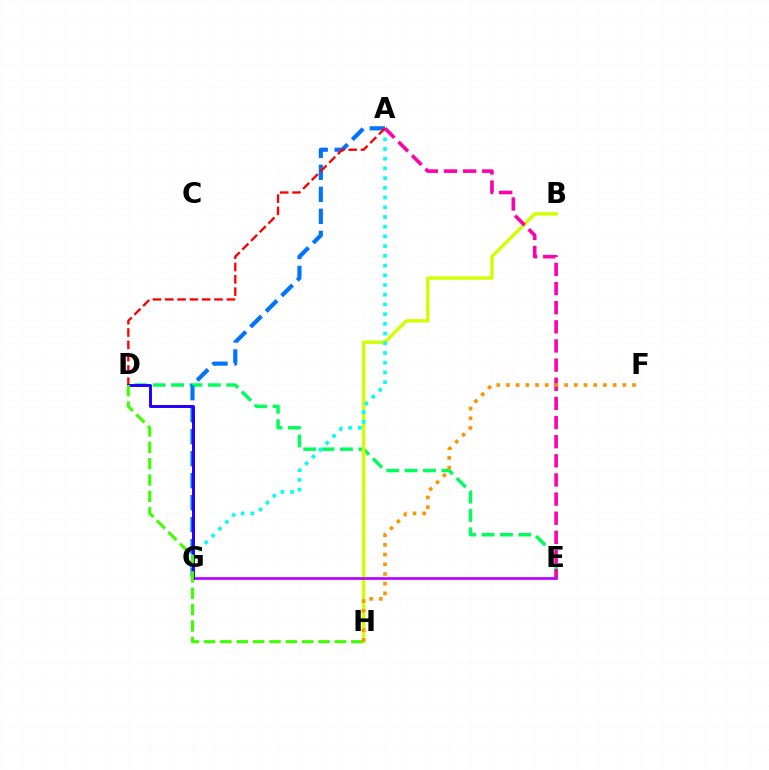{('D', 'E'): [{'color': '#00ff5c', 'line_style': 'dashed', 'thickness': 2.5}], ('B', 'H'): [{'color': '#d1ff00', 'line_style': 'solid', 'thickness': 2.44}], ('A', 'G'): [{'color': '#0074ff', 'line_style': 'dashed', 'thickness': 2.99}, {'color': '#00fff6', 'line_style': 'dotted', 'thickness': 2.64}], ('A', 'D'): [{'color': '#ff0000', 'line_style': 'dashed', 'thickness': 1.67}], ('A', 'E'): [{'color': '#ff00ac', 'line_style': 'dashed', 'thickness': 2.6}], ('E', 'G'): [{'color': '#b900ff', 'line_style': 'solid', 'thickness': 1.93}], ('D', 'G'): [{'color': '#2500ff', 'line_style': 'solid', 'thickness': 2.14}], ('D', 'H'): [{'color': '#3dff00', 'line_style': 'dashed', 'thickness': 2.22}], ('F', 'H'): [{'color': '#ff9400', 'line_style': 'dotted', 'thickness': 2.63}]}